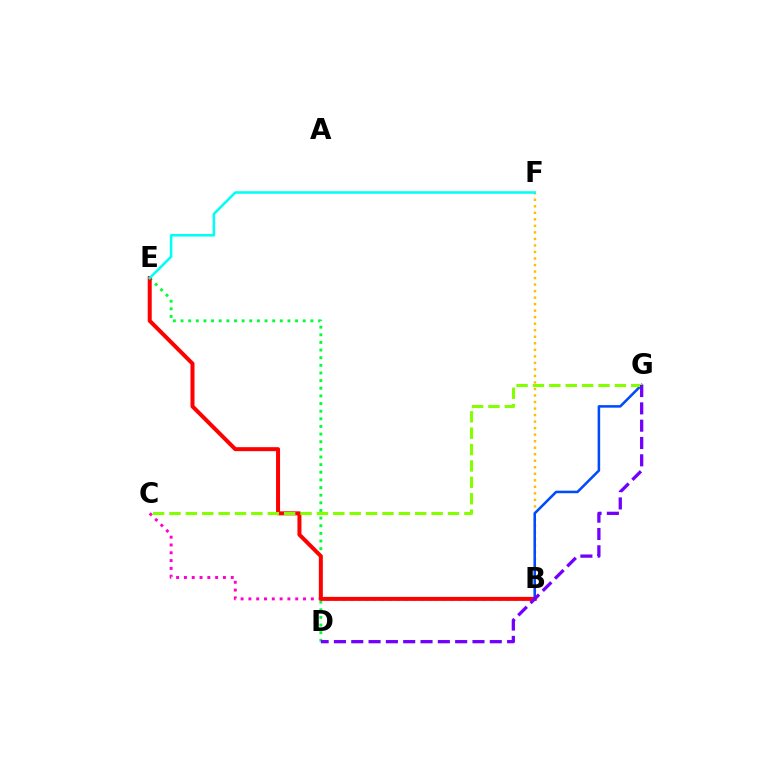{('B', 'C'): [{'color': '#ff00cf', 'line_style': 'dotted', 'thickness': 2.12}], ('B', 'F'): [{'color': '#ffbd00', 'line_style': 'dotted', 'thickness': 1.77}], ('B', 'G'): [{'color': '#004bff', 'line_style': 'solid', 'thickness': 1.83}], ('D', 'E'): [{'color': '#00ff39', 'line_style': 'dotted', 'thickness': 2.08}], ('B', 'E'): [{'color': '#ff0000', 'line_style': 'solid', 'thickness': 2.88}], ('C', 'G'): [{'color': '#84ff00', 'line_style': 'dashed', 'thickness': 2.23}], ('E', 'F'): [{'color': '#00fff6', 'line_style': 'solid', 'thickness': 1.84}], ('D', 'G'): [{'color': '#7200ff', 'line_style': 'dashed', 'thickness': 2.35}]}